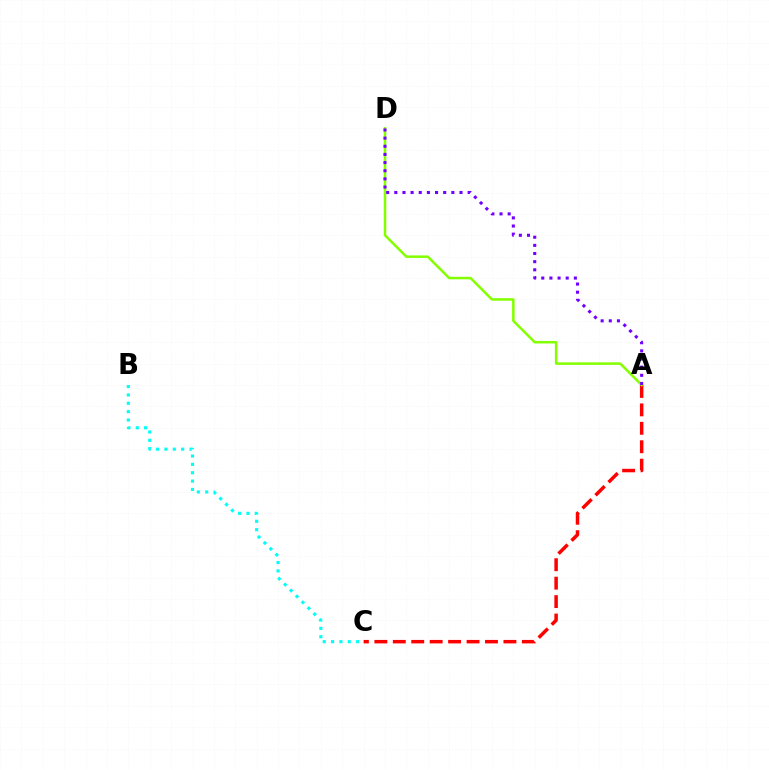{('B', 'C'): [{'color': '#00fff6', 'line_style': 'dotted', 'thickness': 2.27}], ('A', 'C'): [{'color': '#ff0000', 'line_style': 'dashed', 'thickness': 2.5}], ('A', 'D'): [{'color': '#84ff00', 'line_style': 'solid', 'thickness': 1.81}, {'color': '#7200ff', 'line_style': 'dotted', 'thickness': 2.21}]}